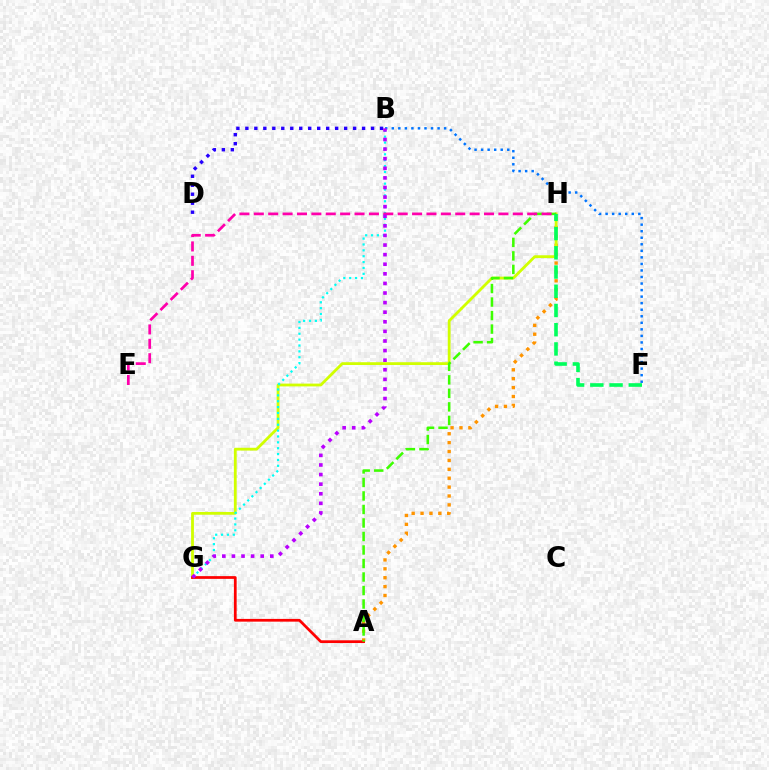{('A', 'H'): [{'color': '#ff9400', 'line_style': 'dotted', 'thickness': 2.42}, {'color': '#3dff00', 'line_style': 'dashed', 'thickness': 1.84}], ('G', 'H'): [{'color': '#d1ff00', 'line_style': 'solid', 'thickness': 2.02}], ('B', 'G'): [{'color': '#00fff6', 'line_style': 'dotted', 'thickness': 1.6}, {'color': '#b900ff', 'line_style': 'dotted', 'thickness': 2.61}], ('A', 'G'): [{'color': '#ff0000', 'line_style': 'solid', 'thickness': 1.97}], ('B', 'F'): [{'color': '#0074ff', 'line_style': 'dotted', 'thickness': 1.78}], ('B', 'D'): [{'color': '#2500ff', 'line_style': 'dotted', 'thickness': 2.44}], ('E', 'H'): [{'color': '#ff00ac', 'line_style': 'dashed', 'thickness': 1.95}], ('F', 'H'): [{'color': '#00ff5c', 'line_style': 'dashed', 'thickness': 2.61}]}